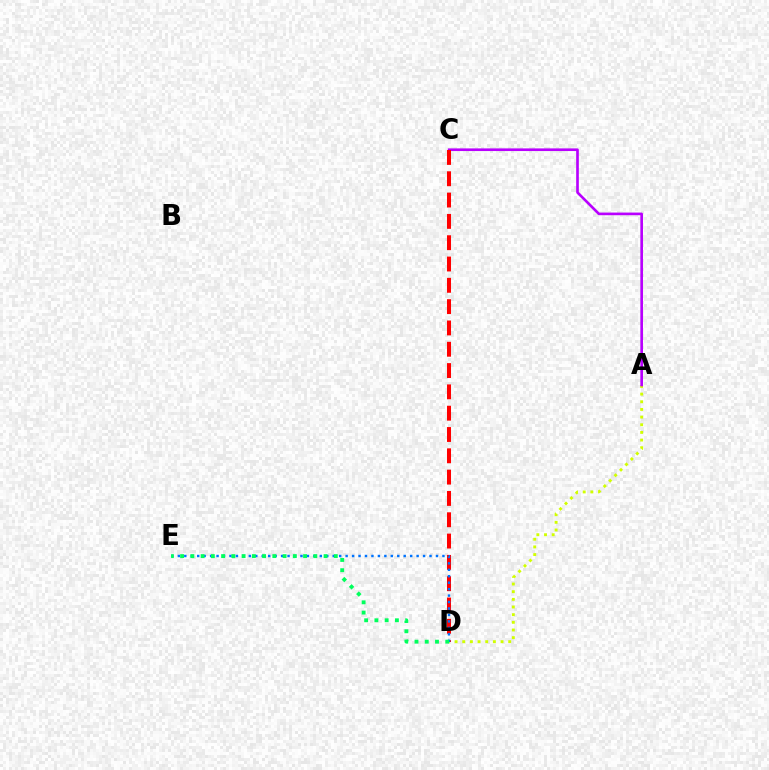{('A', 'D'): [{'color': '#d1ff00', 'line_style': 'dotted', 'thickness': 2.08}], ('A', 'C'): [{'color': '#b900ff', 'line_style': 'solid', 'thickness': 1.91}], ('C', 'D'): [{'color': '#ff0000', 'line_style': 'dashed', 'thickness': 2.9}], ('D', 'E'): [{'color': '#0074ff', 'line_style': 'dotted', 'thickness': 1.75}, {'color': '#00ff5c', 'line_style': 'dotted', 'thickness': 2.78}]}